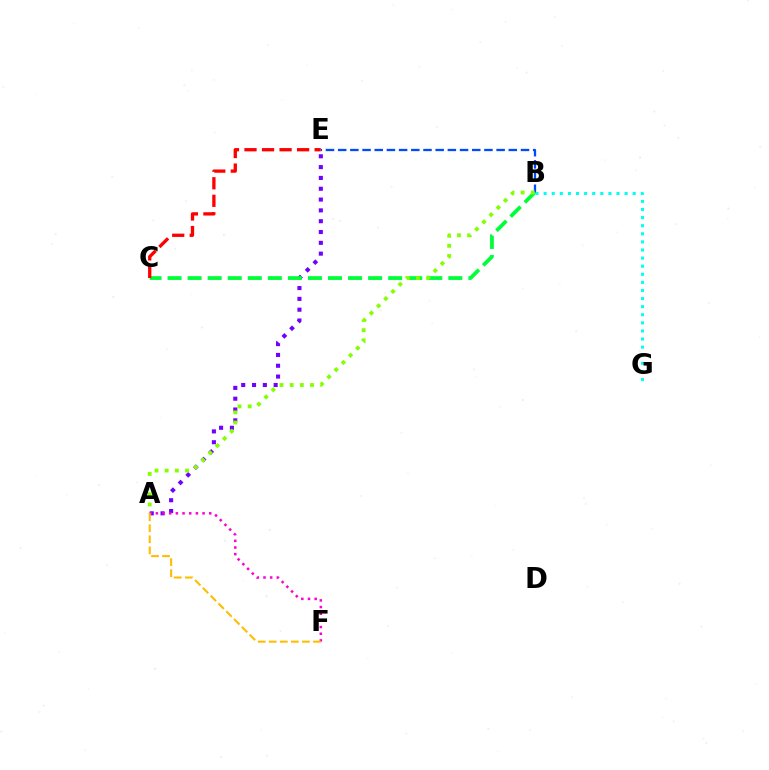{('A', 'E'): [{'color': '#7200ff', 'line_style': 'dotted', 'thickness': 2.94}], ('B', 'E'): [{'color': '#004bff', 'line_style': 'dashed', 'thickness': 1.66}], ('B', 'C'): [{'color': '#00ff39', 'line_style': 'dashed', 'thickness': 2.72}], ('B', 'G'): [{'color': '#00fff6', 'line_style': 'dotted', 'thickness': 2.2}], ('A', 'B'): [{'color': '#84ff00', 'line_style': 'dotted', 'thickness': 2.76}], ('C', 'E'): [{'color': '#ff0000', 'line_style': 'dashed', 'thickness': 2.38}], ('A', 'F'): [{'color': '#ff00cf', 'line_style': 'dotted', 'thickness': 1.81}, {'color': '#ffbd00', 'line_style': 'dashed', 'thickness': 1.5}]}